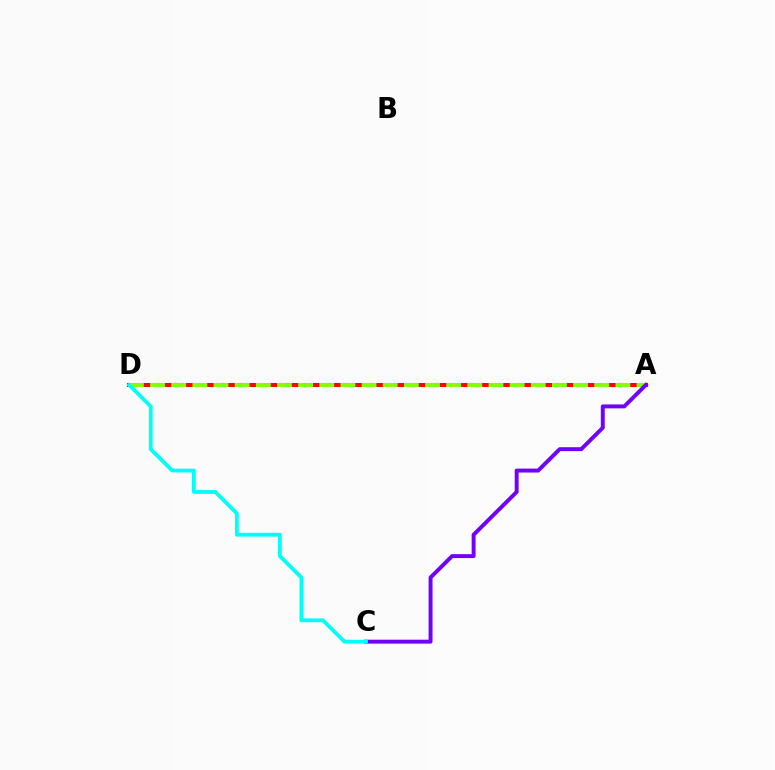{('A', 'D'): [{'color': '#ff0000', 'line_style': 'solid', 'thickness': 2.91}, {'color': '#84ff00', 'line_style': 'dashed', 'thickness': 2.87}], ('A', 'C'): [{'color': '#7200ff', 'line_style': 'solid', 'thickness': 2.84}], ('C', 'D'): [{'color': '#00fff6', 'line_style': 'solid', 'thickness': 2.74}]}